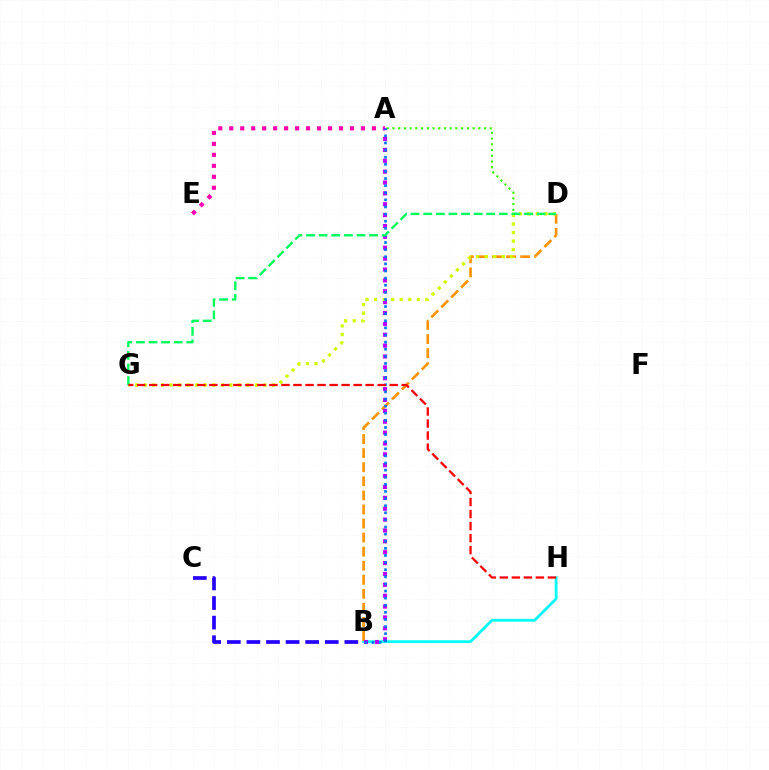{('B', 'H'): [{'color': '#00fff6', 'line_style': 'solid', 'thickness': 2.0}], ('A', 'E'): [{'color': '#ff00ac', 'line_style': 'dotted', 'thickness': 2.98}], ('B', 'D'): [{'color': '#ff9400', 'line_style': 'dashed', 'thickness': 1.91}], ('A', 'B'): [{'color': '#b900ff', 'line_style': 'dotted', 'thickness': 2.95}, {'color': '#0074ff', 'line_style': 'dotted', 'thickness': 1.93}], ('B', 'C'): [{'color': '#2500ff', 'line_style': 'dashed', 'thickness': 2.66}], ('A', 'D'): [{'color': '#3dff00', 'line_style': 'dotted', 'thickness': 1.55}], ('D', 'G'): [{'color': '#d1ff00', 'line_style': 'dotted', 'thickness': 2.32}, {'color': '#00ff5c', 'line_style': 'dashed', 'thickness': 1.71}], ('G', 'H'): [{'color': '#ff0000', 'line_style': 'dashed', 'thickness': 1.63}]}